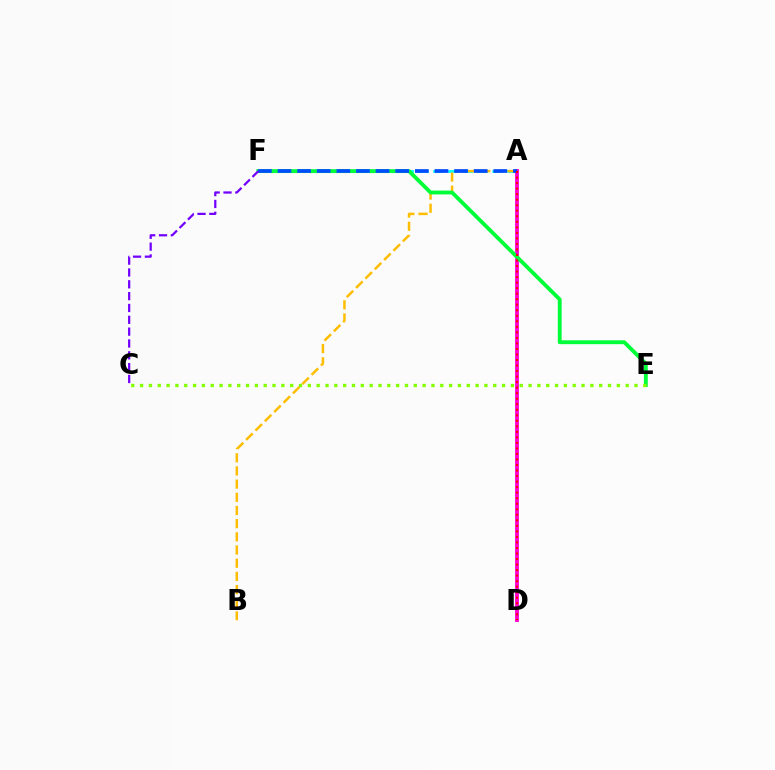{('A', 'F'): [{'color': '#00fff6', 'line_style': 'dashed', 'thickness': 2.01}, {'color': '#004bff', 'line_style': 'dashed', 'thickness': 2.67}], ('A', 'D'): [{'color': '#ff00cf', 'line_style': 'solid', 'thickness': 2.78}, {'color': '#ff0000', 'line_style': 'dotted', 'thickness': 1.5}], ('A', 'B'): [{'color': '#ffbd00', 'line_style': 'dashed', 'thickness': 1.79}], ('E', 'F'): [{'color': '#00ff39', 'line_style': 'solid', 'thickness': 2.77}], ('C', 'E'): [{'color': '#84ff00', 'line_style': 'dotted', 'thickness': 2.4}], ('C', 'F'): [{'color': '#7200ff', 'line_style': 'dashed', 'thickness': 1.61}]}